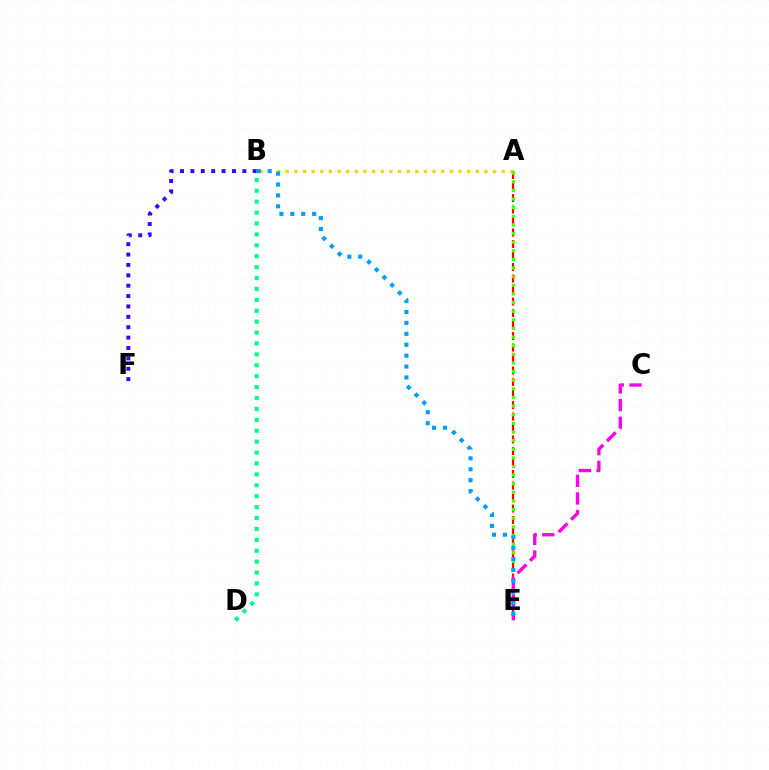{('B', 'D'): [{'color': '#00ff86', 'line_style': 'dotted', 'thickness': 2.96}], ('B', 'F'): [{'color': '#3700ff', 'line_style': 'dotted', 'thickness': 2.82}], ('A', 'E'): [{'color': '#ff0000', 'line_style': 'dashed', 'thickness': 1.56}, {'color': '#4fff00', 'line_style': 'dotted', 'thickness': 2.34}], ('A', 'B'): [{'color': '#ffd500', 'line_style': 'dotted', 'thickness': 2.35}], ('C', 'E'): [{'color': '#ff00ed', 'line_style': 'dashed', 'thickness': 2.4}], ('B', 'E'): [{'color': '#009eff', 'line_style': 'dotted', 'thickness': 2.96}]}